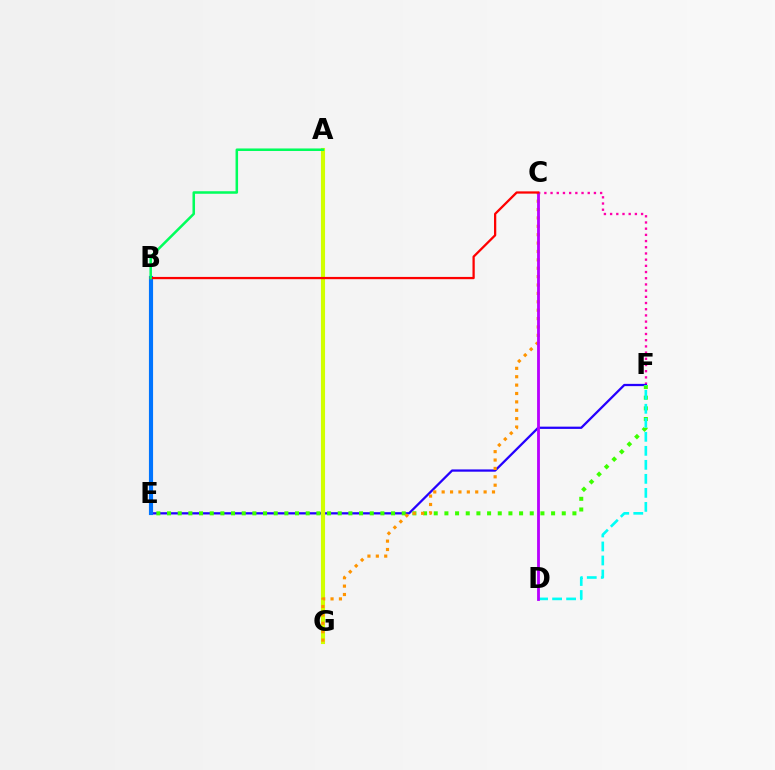{('C', 'F'): [{'color': '#ff00ac', 'line_style': 'dotted', 'thickness': 1.68}], ('E', 'F'): [{'color': '#2500ff', 'line_style': 'solid', 'thickness': 1.63}, {'color': '#3dff00', 'line_style': 'dotted', 'thickness': 2.9}], ('B', 'E'): [{'color': '#0074ff', 'line_style': 'solid', 'thickness': 2.97}], ('D', 'F'): [{'color': '#00fff6', 'line_style': 'dashed', 'thickness': 1.9}], ('A', 'G'): [{'color': '#d1ff00', 'line_style': 'solid', 'thickness': 2.96}], ('C', 'G'): [{'color': '#ff9400', 'line_style': 'dotted', 'thickness': 2.28}], ('C', 'D'): [{'color': '#b900ff', 'line_style': 'solid', 'thickness': 2.03}], ('B', 'C'): [{'color': '#ff0000', 'line_style': 'solid', 'thickness': 1.63}], ('A', 'B'): [{'color': '#00ff5c', 'line_style': 'solid', 'thickness': 1.82}]}